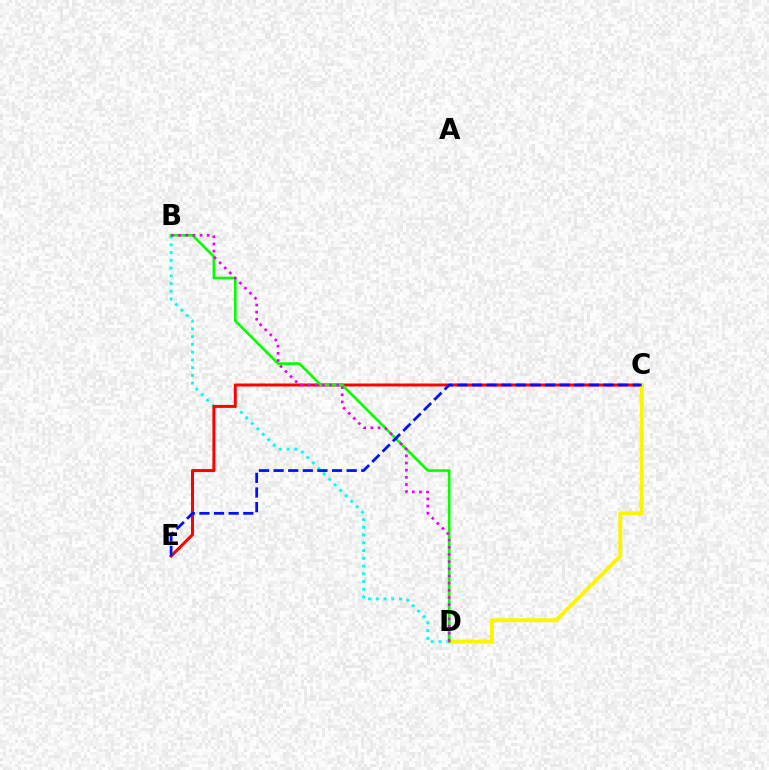{('B', 'D'): [{'color': '#00fff6', 'line_style': 'dotted', 'thickness': 2.1}, {'color': '#08ff00', 'line_style': 'solid', 'thickness': 1.9}, {'color': '#ee00ff', 'line_style': 'dotted', 'thickness': 1.94}], ('C', 'E'): [{'color': '#ff0000', 'line_style': 'solid', 'thickness': 2.15}, {'color': '#0010ff', 'line_style': 'dashed', 'thickness': 1.99}], ('C', 'D'): [{'color': '#fcf500', 'line_style': 'solid', 'thickness': 2.83}]}